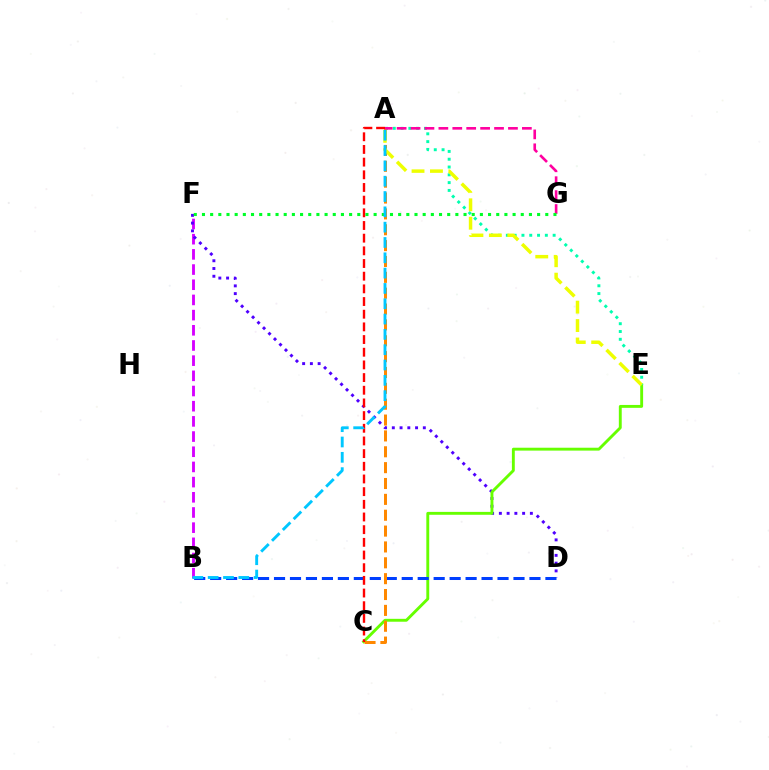{('B', 'F'): [{'color': '#d600ff', 'line_style': 'dashed', 'thickness': 2.06}], ('D', 'F'): [{'color': '#4f00ff', 'line_style': 'dotted', 'thickness': 2.11}], ('C', 'E'): [{'color': '#66ff00', 'line_style': 'solid', 'thickness': 2.08}], ('B', 'D'): [{'color': '#003fff', 'line_style': 'dashed', 'thickness': 2.17}], ('A', 'E'): [{'color': '#00ffaf', 'line_style': 'dotted', 'thickness': 2.12}, {'color': '#eeff00', 'line_style': 'dashed', 'thickness': 2.5}], ('A', 'C'): [{'color': '#ff8800', 'line_style': 'dashed', 'thickness': 2.15}, {'color': '#ff0000', 'line_style': 'dashed', 'thickness': 1.72}], ('A', 'G'): [{'color': '#ff00a0', 'line_style': 'dashed', 'thickness': 1.89}], ('F', 'G'): [{'color': '#00ff27', 'line_style': 'dotted', 'thickness': 2.22}], ('A', 'B'): [{'color': '#00c7ff', 'line_style': 'dashed', 'thickness': 2.08}]}